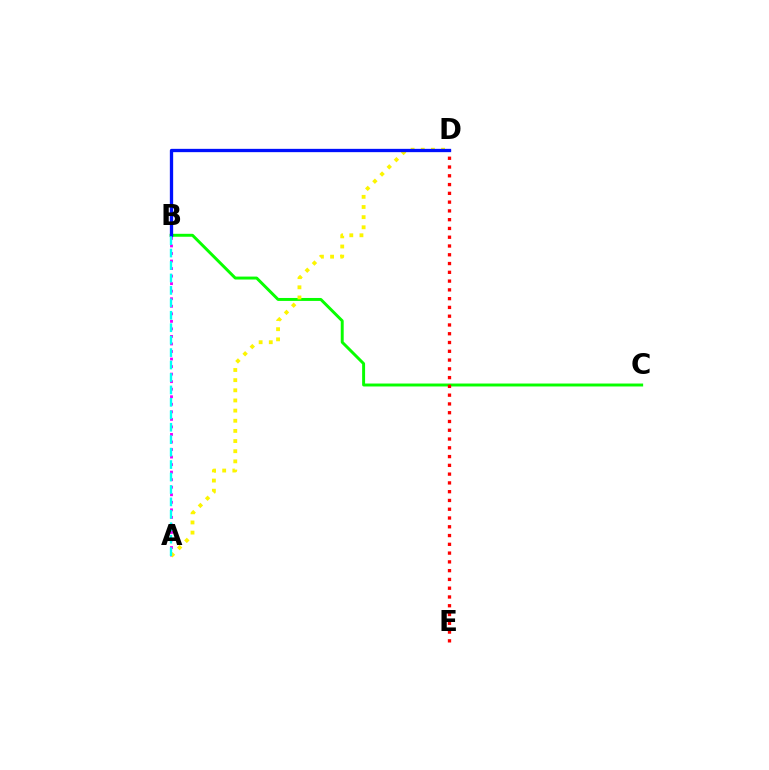{('A', 'B'): [{'color': '#ee00ff', 'line_style': 'dotted', 'thickness': 2.05}, {'color': '#00fff6', 'line_style': 'dashed', 'thickness': 1.69}], ('B', 'C'): [{'color': '#08ff00', 'line_style': 'solid', 'thickness': 2.12}], ('A', 'D'): [{'color': '#fcf500', 'line_style': 'dotted', 'thickness': 2.76}], ('D', 'E'): [{'color': '#ff0000', 'line_style': 'dotted', 'thickness': 2.38}], ('B', 'D'): [{'color': '#0010ff', 'line_style': 'solid', 'thickness': 2.38}]}